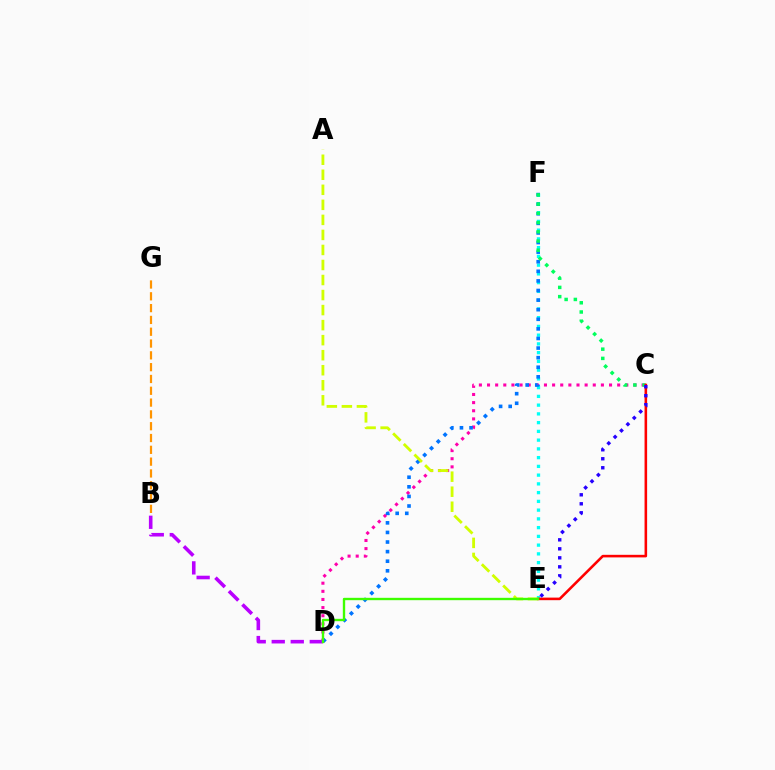{('C', 'D'): [{'color': '#ff00ac', 'line_style': 'dotted', 'thickness': 2.21}], ('E', 'F'): [{'color': '#00fff6', 'line_style': 'dotted', 'thickness': 2.38}], ('D', 'F'): [{'color': '#0074ff', 'line_style': 'dotted', 'thickness': 2.61}], ('C', 'F'): [{'color': '#00ff5c', 'line_style': 'dotted', 'thickness': 2.51}], ('B', 'D'): [{'color': '#b900ff', 'line_style': 'dashed', 'thickness': 2.58}], ('C', 'E'): [{'color': '#ff0000', 'line_style': 'solid', 'thickness': 1.86}, {'color': '#2500ff', 'line_style': 'dotted', 'thickness': 2.44}], ('A', 'E'): [{'color': '#d1ff00', 'line_style': 'dashed', 'thickness': 2.04}], ('D', 'E'): [{'color': '#3dff00', 'line_style': 'solid', 'thickness': 1.71}], ('B', 'G'): [{'color': '#ff9400', 'line_style': 'dashed', 'thickness': 1.6}]}